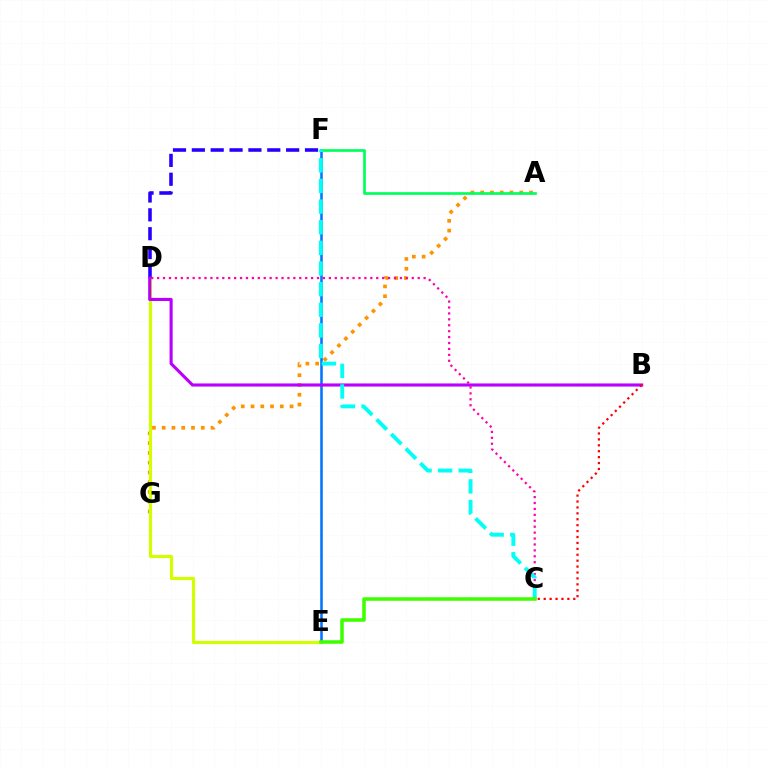{('A', 'G'): [{'color': '#ff9400', 'line_style': 'dotted', 'thickness': 2.65}], ('E', 'F'): [{'color': '#0074ff', 'line_style': 'solid', 'thickness': 1.83}], ('D', 'E'): [{'color': '#d1ff00', 'line_style': 'solid', 'thickness': 2.26}], ('D', 'F'): [{'color': '#2500ff', 'line_style': 'dashed', 'thickness': 2.56}], ('B', 'D'): [{'color': '#b900ff', 'line_style': 'solid', 'thickness': 2.24}], ('A', 'F'): [{'color': '#00ff5c', 'line_style': 'solid', 'thickness': 1.93}], ('C', 'D'): [{'color': '#ff00ac', 'line_style': 'dotted', 'thickness': 1.61}], ('B', 'C'): [{'color': '#ff0000', 'line_style': 'dotted', 'thickness': 1.61}], ('C', 'F'): [{'color': '#00fff6', 'line_style': 'dashed', 'thickness': 2.8}], ('C', 'E'): [{'color': '#3dff00', 'line_style': 'solid', 'thickness': 2.54}]}